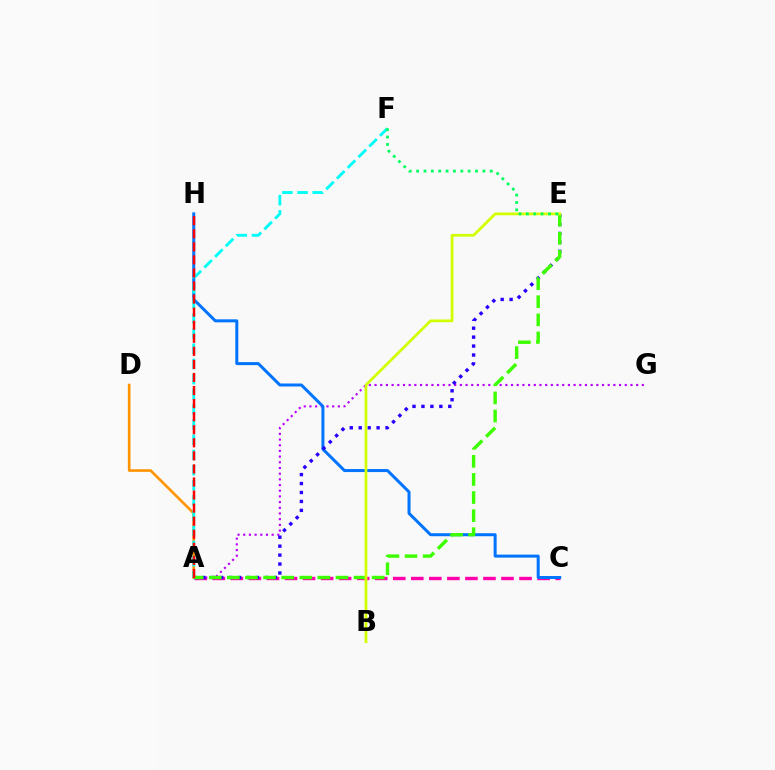{('A', 'C'): [{'color': '#ff00ac', 'line_style': 'dashed', 'thickness': 2.45}], ('A', 'G'): [{'color': '#b900ff', 'line_style': 'dotted', 'thickness': 1.55}], ('A', 'D'): [{'color': '#ff9400', 'line_style': 'solid', 'thickness': 1.89}], ('C', 'H'): [{'color': '#0074ff', 'line_style': 'solid', 'thickness': 2.16}], ('A', 'E'): [{'color': '#2500ff', 'line_style': 'dotted', 'thickness': 2.43}, {'color': '#3dff00', 'line_style': 'dashed', 'thickness': 2.46}], ('A', 'F'): [{'color': '#00fff6', 'line_style': 'dashed', 'thickness': 2.06}], ('B', 'E'): [{'color': '#d1ff00', 'line_style': 'solid', 'thickness': 1.98}], ('A', 'H'): [{'color': '#ff0000', 'line_style': 'dashed', 'thickness': 1.77}], ('E', 'F'): [{'color': '#00ff5c', 'line_style': 'dotted', 'thickness': 2.0}]}